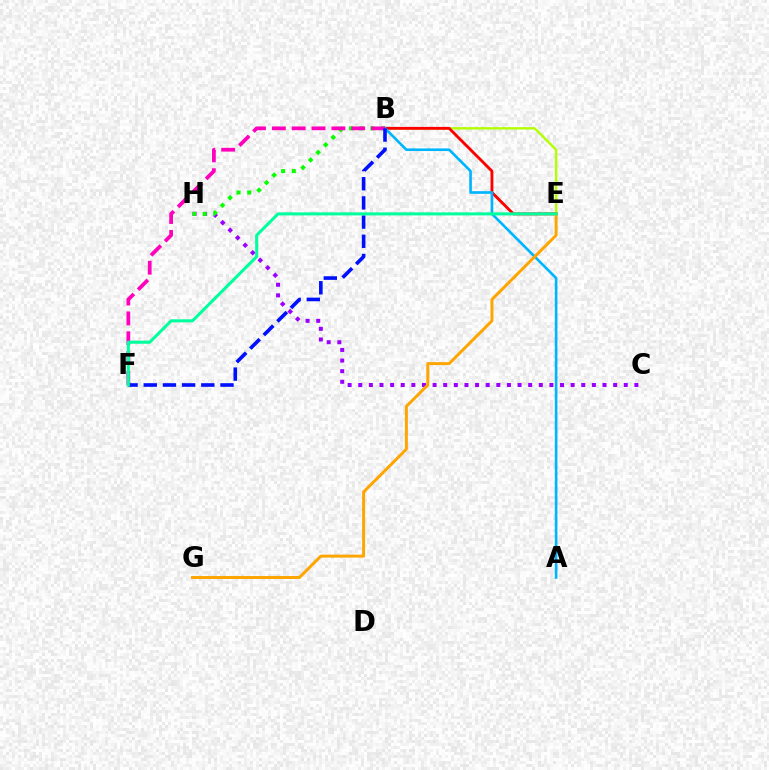{('B', 'E'): [{'color': '#b3ff00', 'line_style': 'solid', 'thickness': 1.72}, {'color': '#ff0000', 'line_style': 'solid', 'thickness': 2.06}], ('C', 'H'): [{'color': '#9b00ff', 'line_style': 'dotted', 'thickness': 2.89}], ('A', 'B'): [{'color': '#00b5ff', 'line_style': 'solid', 'thickness': 1.91}], ('B', 'H'): [{'color': '#08ff00', 'line_style': 'dotted', 'thickness': 2.9}], ('B', 'F'): [{'color': '#ff00bd', 'line_style': 'dashed', 'thickness': 2.7}, {'color': '#0010ff', 'line_style': 'dashed', 'thickness': 2.61}], ('E', 'G'): [{'color': '#ffa500', 'line_style': 'solid', 'thickness': 2.14}], ('E', 'F'): [{'color': '#00ff9d', 'line_style': 'solid', 'thickness': 2.2}]}